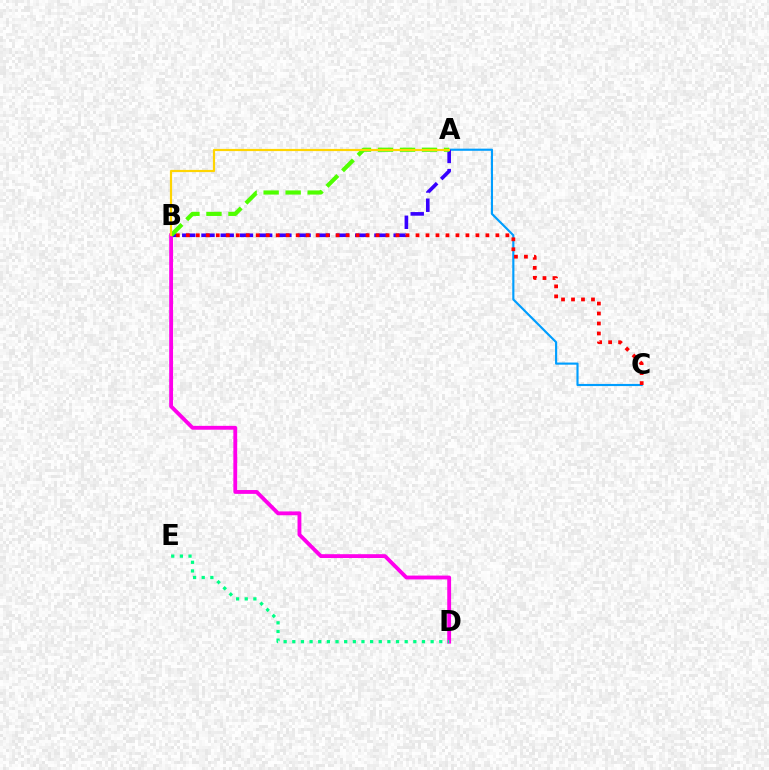{('A', 'C'): [{'color': '#009eff', 'line_style': 'solid', 'thickness': 1.54}], ('A', 'B'): [{'color': '#3700ff', 'line_style': 'dashed', 'thickness': 2.61}, {'color': '#4fff00', 'line_style': 'dashed', 'thickness': 2.99}, {'color': '#ffd500', 'line_style': 'solid', 'thickness': 1.58}], ('B', 'D'): [{'color': '#ff00ed', 'line_style': 'solid', 'thickness': 2.77}], ('B', 'C'): [{'color': '#ff0000', 'line_style': 'dotted', 'thickness': 2.71}], ('D', 'E'): [{'color': '#00ff86', 'line_style': 'dotted', 'thickness': 2.35}]}